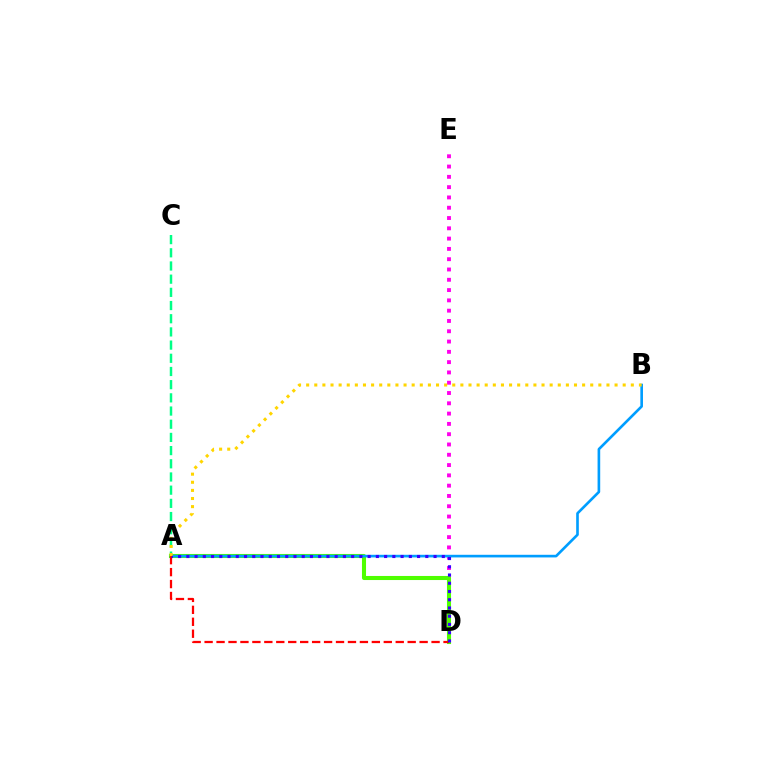{('D', 'E'): [{'color': '#ff00ed', 'line_style': 'dotted', 'thickness': 2.8}], ('A', 'D'): [{'color': '#4fff00', 'line_style': 'solid', 'thickness': 2.93}, {'color': '#ff0000', 'line_style': 'dashed', 'thickness': 1.62}, {'color': '#3700ff', 'line_style': 'dotted', 'thickness': 2.24}], ('A', 'C'): [{'color': '#00ff86', 'line_style': 'dashed', 'thickness': 1.79}], ('A', 'B'): [{'color': '#009eff', 'line_style': 'solid', 'thickness': 1.9}, {'color': '#ffd500', 'line_style': 'dotted', 'thickness': 2.21}]}